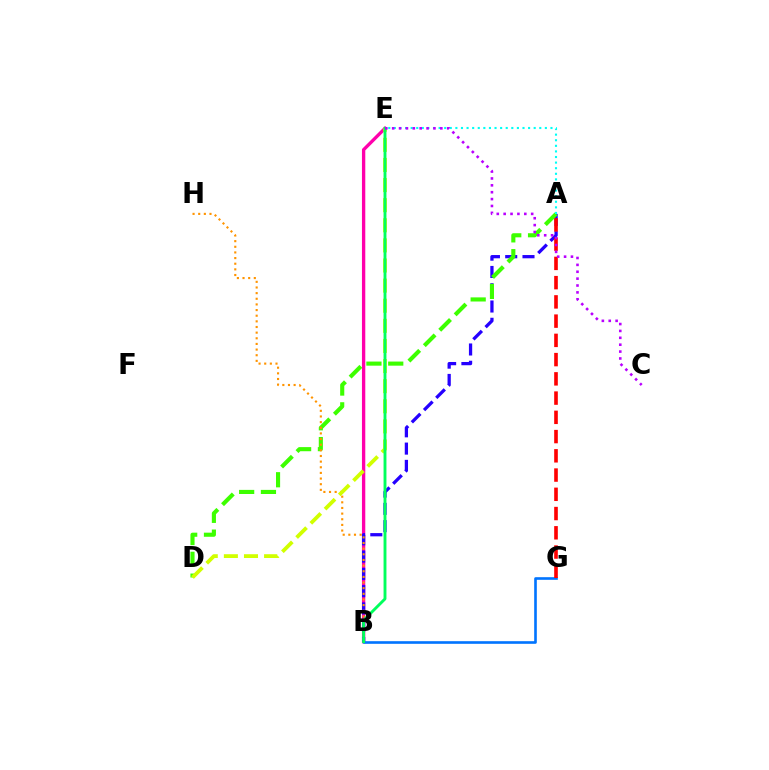{('B', 'E'): [{'color': '#ff00ac', 'line_style': 'solid', 'thickness': 2.4}, {'color': '#00ff5c', 'line_style': 'solid', 'thickness': 2.07}], ('A', 'B'): [{'color': '#2500ff', 'line_style': 'dashed', 'thickness': 2.35}], ('B', 'G'): [{'color': '#0074ff', 'line_style': 'solid', 'thickness': 1.89}], ('A', 'D'): [{'color': '#3dff00', 'line_style': 'dashed', 'thickness': 2.96}], ('A', 'G'): [{'color': '#ff0000', 'line_style': 'dashed', 'thickness': 2.61}], ('B', 'H'): [{'color': '#ff9400', 'line_style': 'dotted', 'thickness': 1.53}], ('A', 'E'): [{'color': '#00fff6', 'line_style': 'dotted', 'thickness': 1.52}], ('D', 'E'): [{'color': '#d1ff00', 'line_style': 'dashed', 'thickness': 2.73}], ('C', 'E'): [{'color': '#b900ff', 'line_style': 'dotted', 'thickness': 1.87}]}